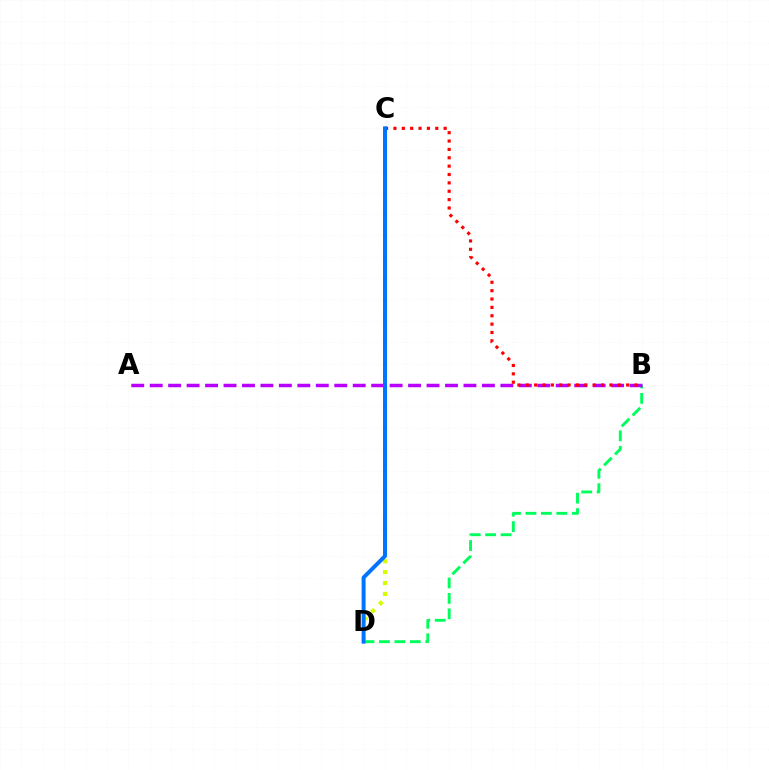{('B', 'D'): [{'color': '#00ff5c', 'line_style': 'dashed', 'thickness': 2.1}], ('C', 'D'): [{'color': '#d1ff00', 'line_style': 'dotted', 'thickness': 2.96}, {'color': '#0074ff', 'line_style': 'solid', 'thickness': 2.85}], ('A', 'B'): [{'color': '#b900ff', 'line_style': 'dashed', 'thickness': 2.51}], ('B', 'C'): [{'color': '#ff0000', 'line_style': 'dotted', 'thickness': 2.27}]}